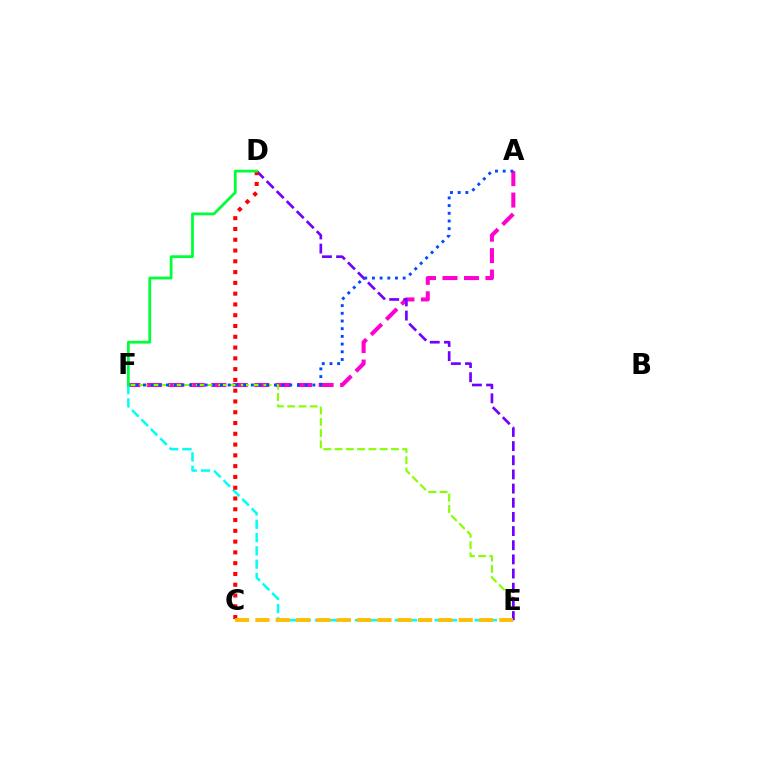{('A', 'F'): [{'color': '#ff00cf', 'line_style': 'dashed', 'thickness': 2.92}, {'color': '#004bff', 'line_style': 'dotted', 'thickness': 2.09}], ('E', 'F'): [{'color': '#84ff00', 'line_style': 'dashed', 'thickness': 1.53}, {'color': '#00fff6', 'line_style': 'dashed', 'thickness': 1.81}], ('D', 'E'): [{'color': '#7200ff', 'line_style': 'dashed', 'thickness': 1.92}], ('C', 'D'): [{'color': '#ff0000', 'line_style': 'dotted', 'thickness': 2.93}], ('D', 'F'): [{'color': '#00ff39', 'line_style': 'solid', 'thickness': 2.0}], ('C', 'E'): [{'color': '#ffbd00', 'line_style': 'dashed', 'thickness': 2.76}]}